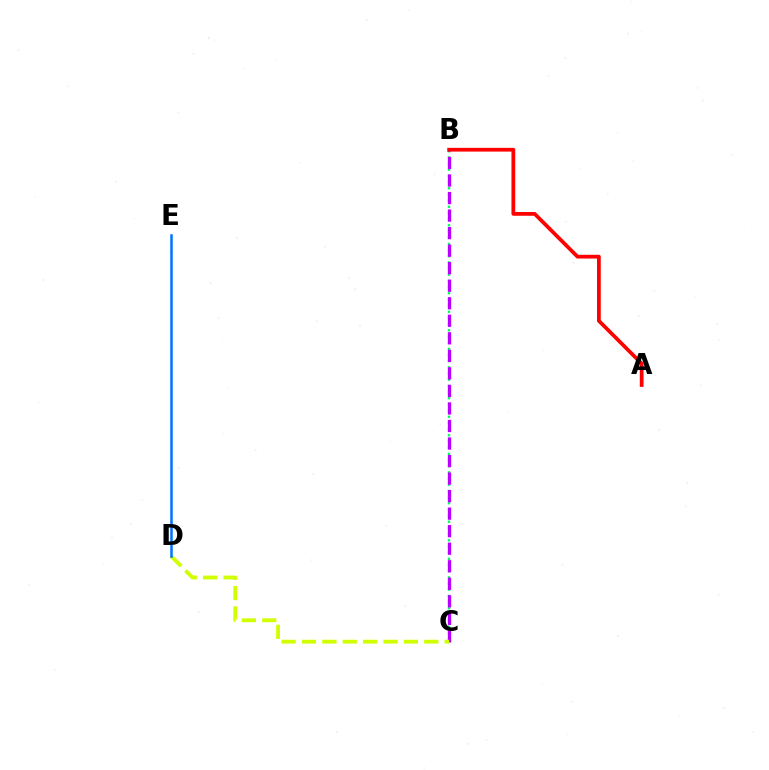{('B', 'C'): [{'color': '#00ff5c', 'line_style': 'dotted', 'thickness': 1.68}, {'color': '#b900ff', 'line_style': 'dashed', 'thickness': 2.38}], ('C', 'D'): [{'color': '#d1ff00', 'line_style': 'dashed', 'thickness': 2.77}], ('A', 'B'): [{'color': '#ff0000', 'line_style': 'solid', 'thickness': 2.7}], ('D', 'E'): [{'color': '#0074ff', 'line_style': 'solid', 'thickness': 1.82}]}